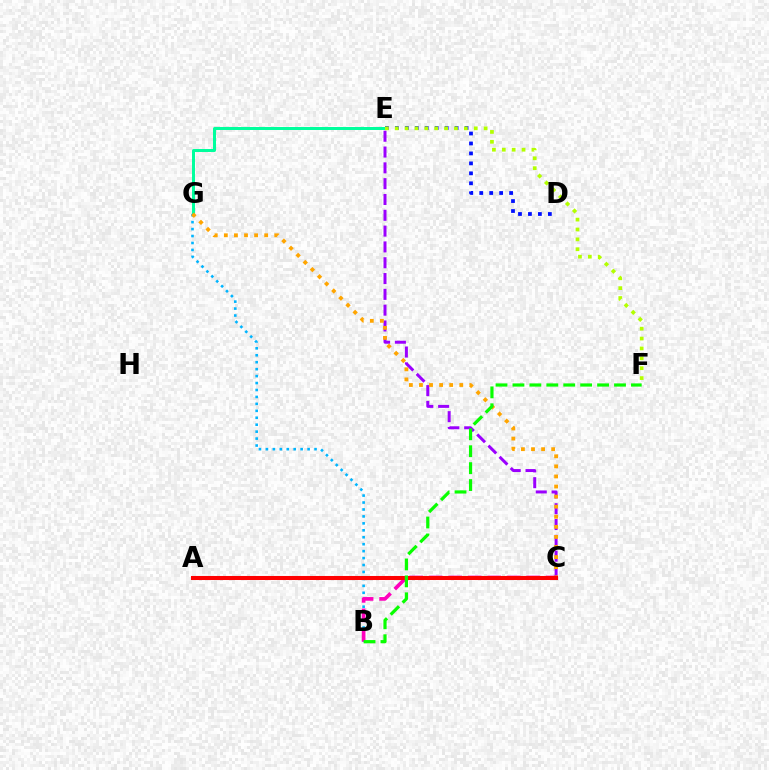{('D', 'E'): [{'color': '#0010ff', 'line_style': 'dotted', 'thickness': 2.71}], ('C', 'E'): [{'color': '#9b00ff', 'line_style': 'dashed', 'thickness': 2.15}], ('E', 'G'): [{'color': '#00ff9d', 'line_style': 'solid', 'thickness': 2.16}], ('B', 'G'): [{'color': '#00b5ff', 'line_style': 'dotted', 'thickness': 1.89}], ('E', 'F'): [{'color': '#b3ff00', 'line_style': 'dotted', 'thickness': 2.68}], ('C', 'G'): [{'color': '#ffa500', 'line_style': 'dotted', 'thickness': 2.74}], ('B', 'C'): [{'color': '#ff00bd', 'line_style': 'dashed', 'thickness': 2.65}], ('A', 'C'): [{'color': '#ff0000', 'line_style': 'solid', 'thickness': 2.92}], ('B', 'F'): [{'color': '#08ff00', 'line_style': 'dashed', 'thickness': 2.3}]}